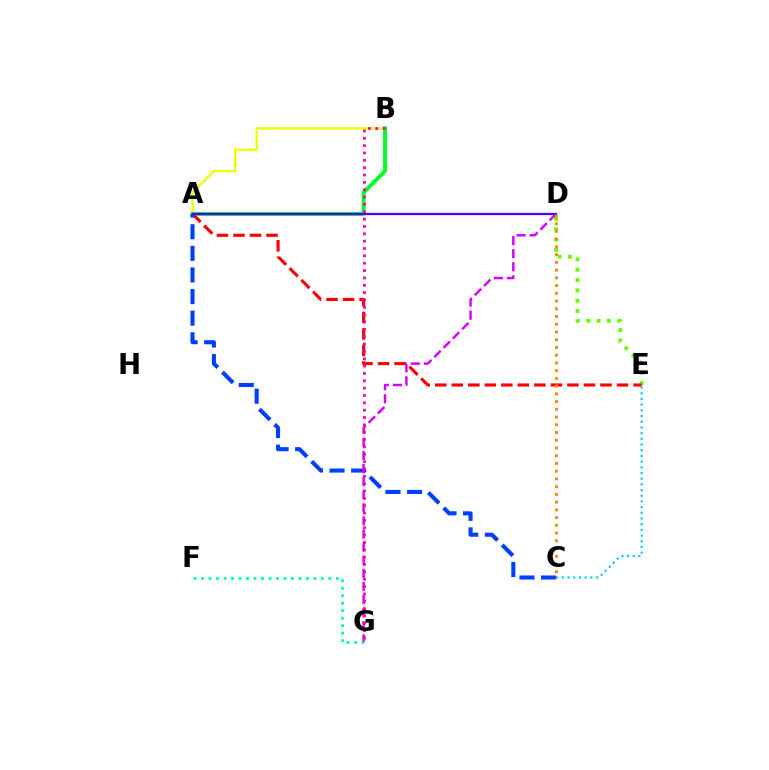{('D', 'E'): [{'color': '#66ff00', 'line_style': 'dotted', 'thickness': 2.8}], ('A', 'B'): [{'color': '#eeff00', 'line_style': 'solid', 'thickness': 1.68}, {'color': '#00ff27', 'line_style': 'solid', 'thickness': 2.81}], ('C', 'E'): [{'color': '#00c7ff', 'line_style': 'dotted', 'thickness': 1.55}], ('A', 'E'): [{'color': '#ff0000', 'line_style': 'dashed', 'thickness': 2.24}], ('F', 'G'): [{'color': '#00ffaf', 'line_style': 'dotted', 'thickness': 2.03}], ('A', 'C'): [{'color': '#003fff', 'line_style': 'dashed', 'thickness': 2.94}], ('D', 'G'): [{'color': '#d600ff', 'line_style': 'dashed', 'thickness': 1.78}], ('B', 'G'): [{'color': '#ff00a0', 'line_style': 'dotted', 'thickness': 2.0}], ('A', 'D'): [{'color': '#4f00ff', 'line_style': 'solid', 'thickness': 1.65}], ('C', 'D'): [{'color': '#ff8800', 'line_style': 'dotted', 'thickness': 2.1}]}